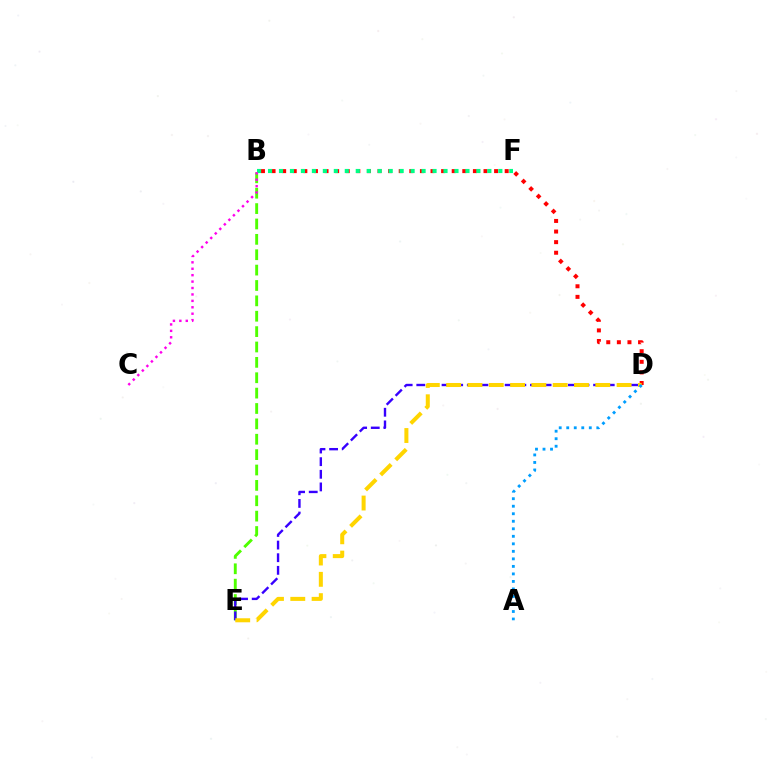{('B', 'D'): [{'color': '#ff0000', 'line_style': 'dotted', 'thickness': 2.88}], ('B', 'F'): [{'color': '#00ff86', 'line_style': 'dotted', 'thickness': 2.98}], ('B', 'E'): [{'color': '#4fff00', 'line_style': 'dashed', 'thickness': 2.09}], ('D', 'E'): [{'color': '#3700ff', 'line_style': 'dashed', 'thickness': 1.72}, {'color': '#ffd500', 'line_style': 'dashed', 'thickness': 2.89}], ('A', 'D'): [{'color': '#009eff', 'line_style': 'dotted', 'thickness': 2.04}], ('B', 'C'): [{'color': '#ff00ed', 'line_style': 'dotted', 'thickness': 1.75}]}